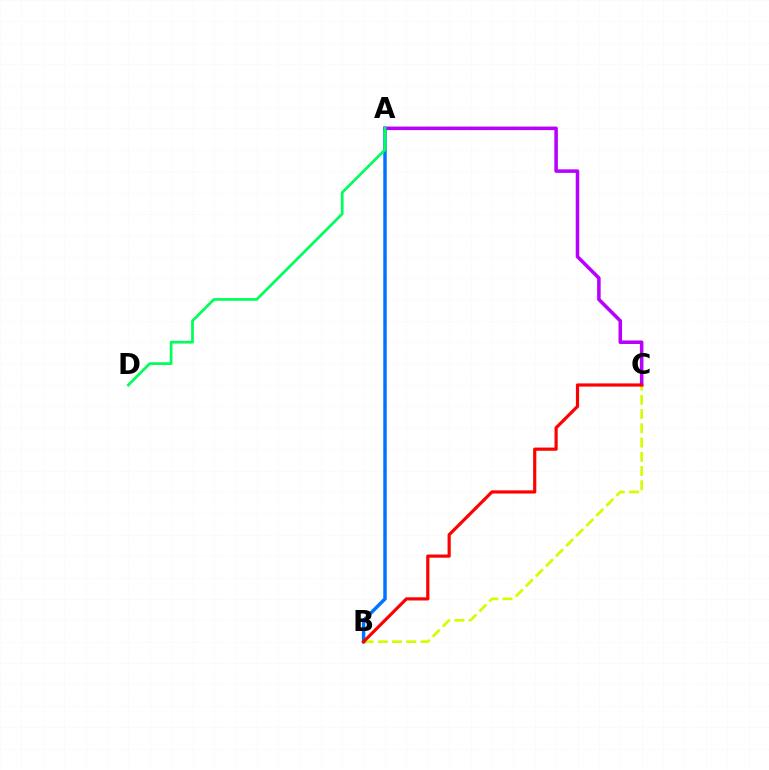{('A', 'C'): [{'color': '#b900ff', 'line_style': 'solid', 'thickness': 2.55}], ('B', 'C'): [{'color': '#d1ff00', 'line_style': 'dashed', 'thickness': 1.93}, {'color': '#ff0000', 'line_style': 'solid', 'thickness': 2.29}], ('A', 'B'): [{'color': '#0074ff', 'line_style': 'solid', 'thickness': 2.5}], ('A', 'D'): [{'color': '#00ff5c', 'line_style': 'solid', 'thickness': 1.97}]}